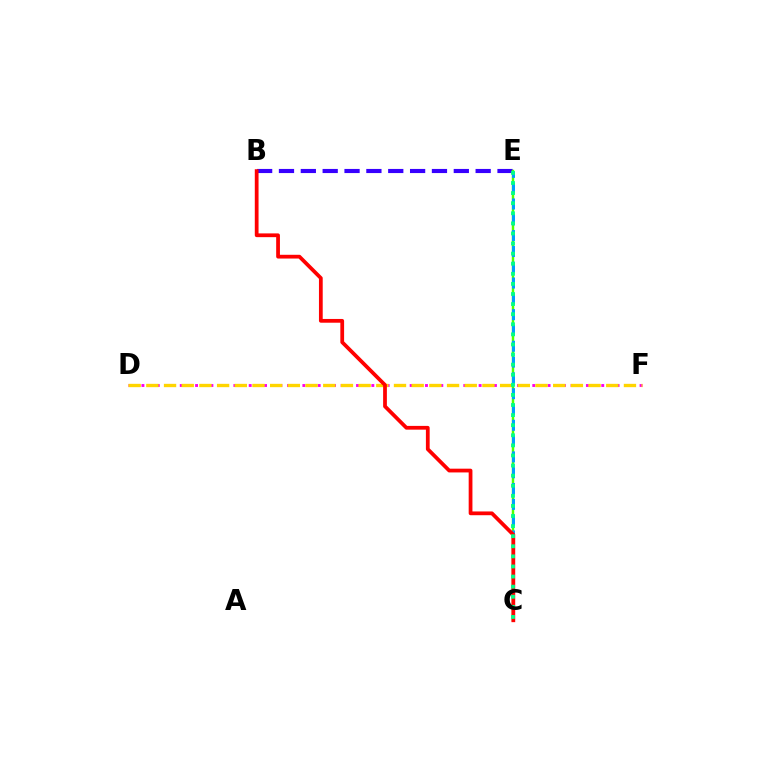{('D', 'F'): [{'color': '#ff00ed', 'line_style': 'dotted', 'thickness': 2.08}, {'color': '#ffd500', 'line_style': 'dashed', 'thickness': 2.4}], ('B', 'E'): [{'color': '#3700ff', 'line_style': 'dashed', 'thickness': 2.97}], ('C', 'E'): [{'color': '#4fff00', 'line_style': 'solid', 'thickness': 1.76}, {'color': '#009eff', 'line_style': 'dashed', 'thickness': 2.15}, {'color': '#00ff86', 'line_style': 'dotted', 'thickness': 2.74}], ('B', 'C'): [{'color': '#ff0000', 'line_style': 'solid', 'thickness': 2.71}]}